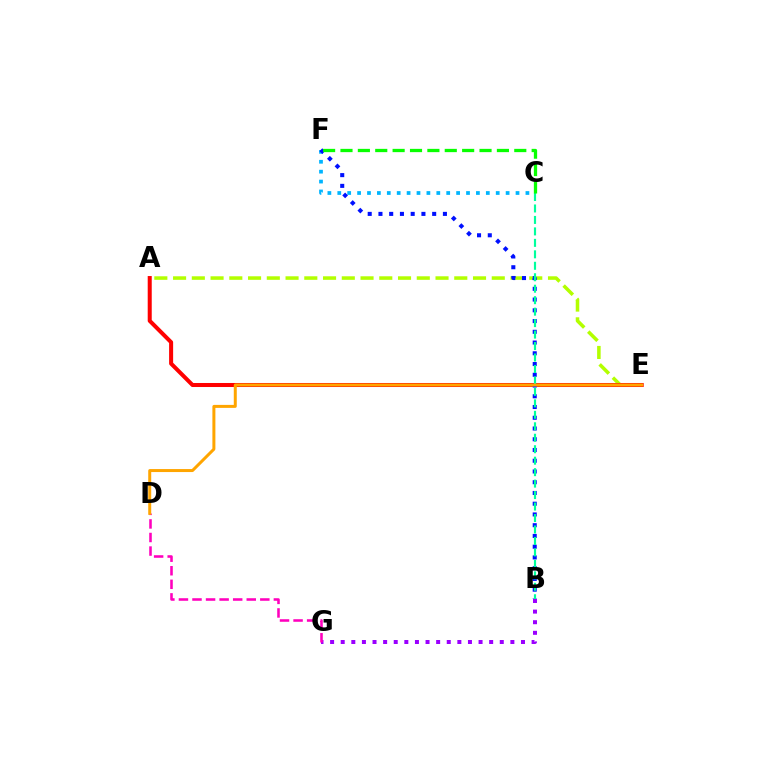{('B', 'G'): [{'color': '#9b00ff', 'line_style': 'dotted', 'thickness': 2.88}], ('A', 'E'): [{'color': '#b3ff00', 'line_style': 'dashed', 'thickness': 2.55}, {'color': '#ff0000', 'line_style': 'solid', 'thickness': 2.9}], ('C', 'F'): [{'color': '#00b5ff', 'line_style': 'dotted', 'thickness': 2.69}, {'color': '#08ff00', 'line_style': 'dashed', 'thickness': 2.36}], ('D', 'G'): [{'color': '#ff00bd', 'line_style': 'dashed', 'thickness': 1.84}], ('B', 'F'): [{'color': '#0010ff', 'line_style': 'dotted', 'thickness': 2.92}], ('B', 'C'): [{'color': '#00ff9d', 'line_style': 'dashed', 'thickness': 1.56}], ('D', 'E'): [{'color': '#ffa500', 'line_style': 'solid', 'thickness': 2.16}]}